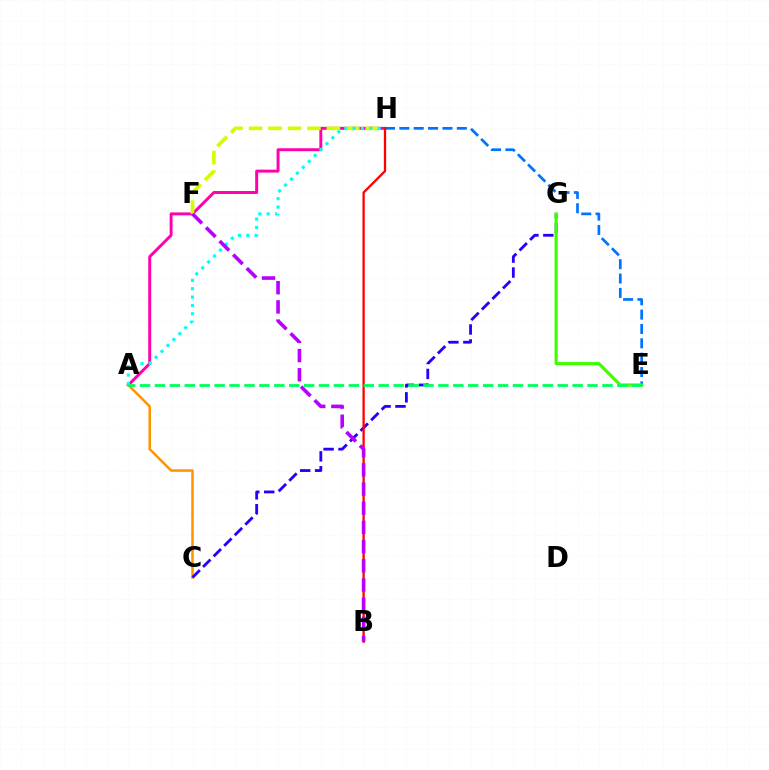{('A', 'H'): [{'color': '#ff00ac', 'line_style': 'solid', 'thickness': 2.12}, {'color': '#00fff6', 'line_style': 'dotted', 'thickness': 2.27}], ('A', 'C'): [{'color': '#ff9400', 'line_style': 'solid', 'thickness': 1.81}], ('C', 'G'): [{'color': '#2500ff', 'line_style': 'dashed', 'thickness': 2.03}], ('E', 'H'): [{'color': '#0074ff', 'line_style': 'dashed', 'thickness': 1.95}], ('B', 'H'): [{'color': '#ff0000', 'line_style': 'solid', 'thickness': 1.65}], ('F', 'H'): [{'color': '#d1ff00', 'line_style': 'dashed', 'thickness': 2.64}], ('E', 'G'): [{'color': '#3dff00', 'line_style': 'solid', 'thickness': 2.28}], ('A', 'E'): [{'color': '#00ff5c', 'line_style': 'dashed', 'thickness': 2.03}], ('B', 'F'): [{'color': '#b900ff', 'line_style': 'dashed', 'thickness': 2.61}]}